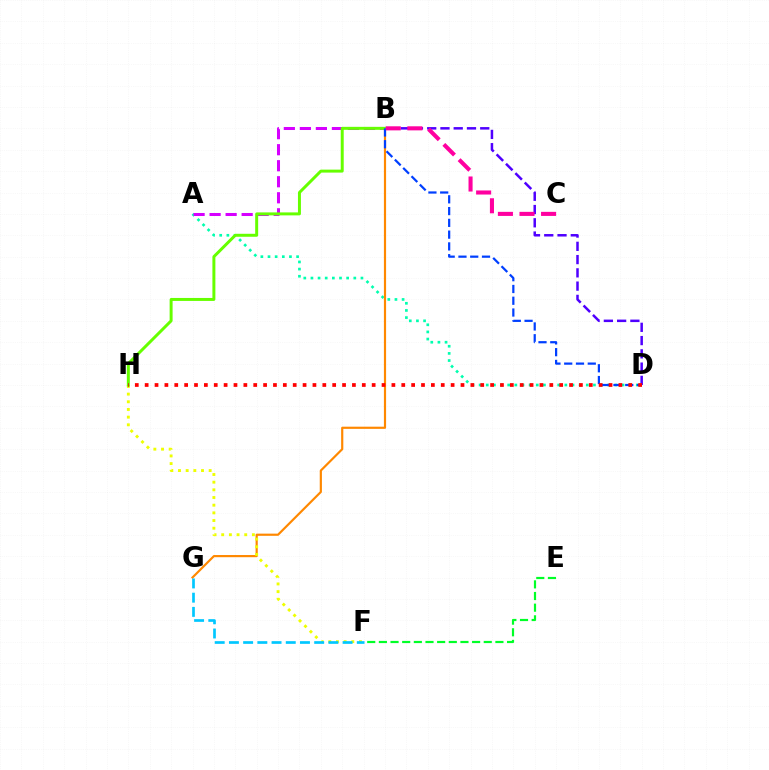{('A', 'D'): [{'color': '#00ffaf', 'line_style': 'dotted', 'thickness': 1.94}], ('A', 'B'): [{'color': '#d600ff', 'line_style': 'dashed', 'thickness': 2.18}], ('B', 'G'): [{'color': '#ff8800', 'line_style': 'solid', 'thickness': 1.57}], ('F', 'H'): [{'color': '#eeff00', 'line_style': 'dotted', 'thickness': 2.08}], ('E', 'F'): [{'color': '#00ff27', 'line_style': 'dashed', 'thickness': 1.58}], ('B', 'H'): [{'color': '#66ff00', 'line_style': 'solid', 'thickness': 2.14}], ('B', 'D'): [{'color': '#003fff', 'line_style': 'dashed', 'thickness': 1.6}, {'color': '#4f00ff', 'line_style': 'dashed', 'thickness': 1.8}], ('F', 'G'): [{'color': '#00c7ff', 'line_style': 'dashed', 'thickness': 1.93}], ('B', 'C'): [{'color': '#ff00a0', 'line_style': 'dashed', 'thickness': 2.93}], ('D', 'H'): [{'color': '#ff0000', 'line_style': 'dotted', 'thickness': 2.68}]}